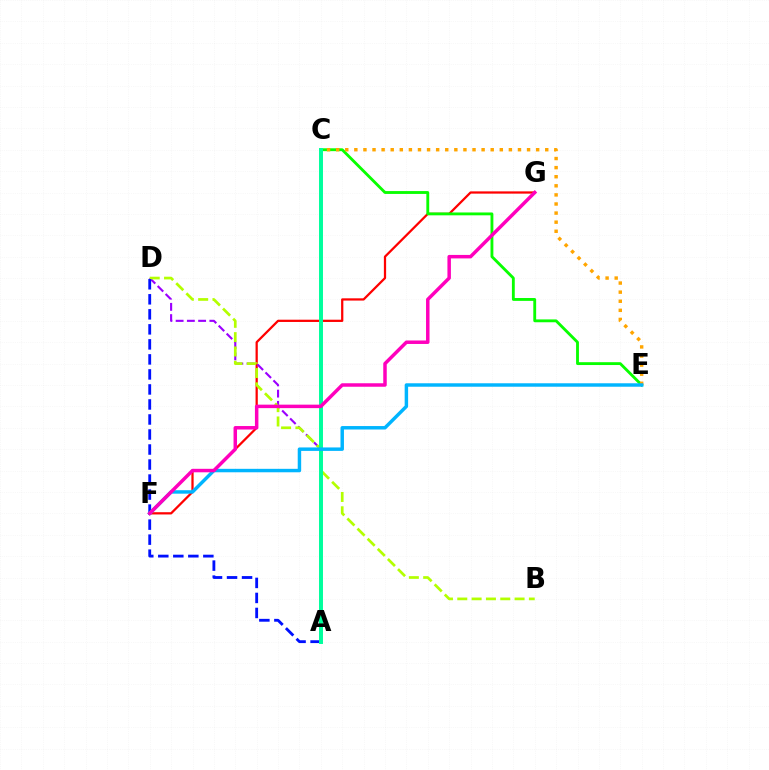{('F', 'G'): [{'color': '#ff0000', 'line_style': 'solid', 'thickness': 1.62}, {'color': '#ff00bd', 'line_style': 'solid', 'thickness': 2.51}], ('A', 'D'): [{'color': '#9b00ff', 'line_style': 'dashed', 'thickness': 1.53}, {'color': '#0010ff', 'line_style': 'dashed', 'thickness': 2.04}], ('B', 'D'): [{'color': '#b3ff00', 'line_style': 'dashed', 'thickness': 1.95}], ('C', 'E'): [{'color': '#08ff00', 'line_style': 'solid', 'thickness': 2.05}, {'color': '#ffa500', 'line_style': 'dotted', 'thickness': 2.47}], ('A', 'C'): [{'color': '#00ff9d', 'line_style': 'solid', 'thickness': 2.85}], ('E', 'F'): [{'color': '#00b5ff', 'line_style': 'solid', 'thickness': 2.49}]}